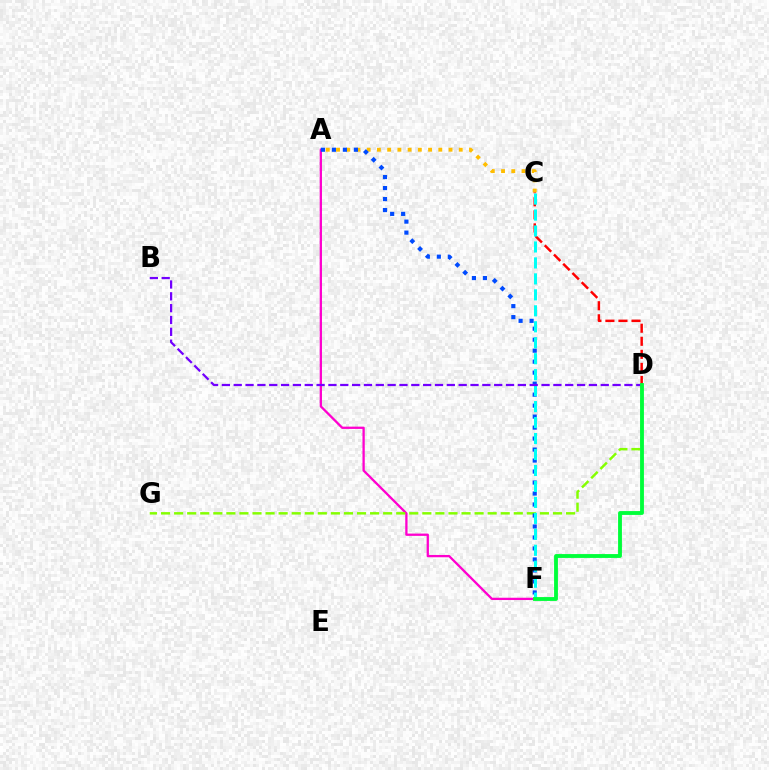{('A', 'F'): [{'color': '#ff00cf', 'line_style': 'solid', 'thickness': 1.65}, {'color': '#004bff', 'line_style': 'dotted', 'thickness': 2.99}], ('A', 'C'): [{'color': '#ffbd00', 'line_style': 'dotted', 'thickness': 2.78}], ('C', 'D'): [{'color': '#ff0000', 'line_style': 'dashed', 'thickness': 1.77}], ('D', 'G'): [{'color': '#84ff00', 'line_style': 'dashed', 'thickness': 1.77}], ('C', 'F'): [{'color': '#00fff6', 'line_style': 'dashed', 'thickness': 2.17}], ('B', 'D'): [{'color': '#7200ff', 'line_style': 'dashed', 'thickness': 1.61}], ('D', 'F'): [{'color': '#00ff39', 'line_style': 'solid', 'thickness': 2.77}]}